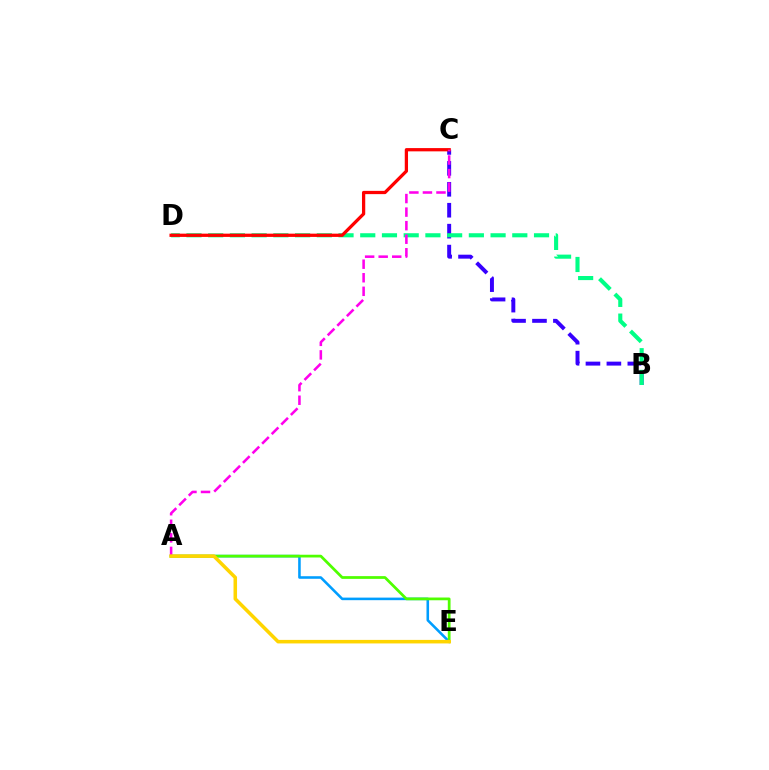{('A', 'E'): [{'color': '#009eff', 'line_style': 'solid', 'thickness': 1.85}, {'color': '#4fff00', 'line_style': 'solid', 'thickness': 1.98}, {'color': '#ffd500', 'line_style': 'solid', 'thickness': 2.55}], ('B', 'C'): [{'color': '#3700ff', 'line_style': 'dashed', 'thickness': 2.84}], ('B', 'D'): [{'color': '#00ff86', 'line_style': 'dashed', 'thickness': 2.95}], ('C', 'D'): [{'color': '#ff0000', 'line_style': 'solid', 'thickness': 2.35}], ('A', 'C'): [{'color': '#ff00ed', 'line_style': 'dashed', 'thickness': 1.84}]}